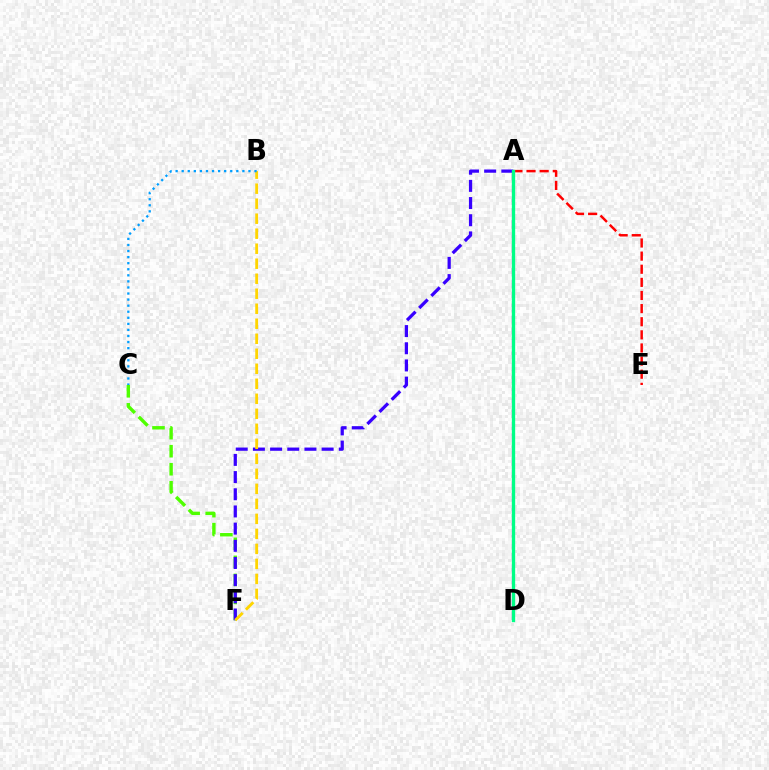{('C', 'F'): [{'color': '#4fff00', 'line_style': 'dashed', 'thickness': 2.45}], ('A', 'E'): [{'color': '#ff0000', 'line_style': 'dashed', 'thickness': 1.78}], ('A', 'D'): [{'color': '#ff00ed', 'line_style': 'dashed', 'thickness': 1.61}, {'color': '#00ff86', 'line_style': 'solid', 'thickness': 2.41}], ('A', 'F'): [{'color': '#3700ff', 'line_style': 'dashed', 'thickness': 2.33}], ('B', 'F'): [{'color': '#ffd500', 'line_style': 'dashed', 'thickness': 2.04}], ('B', 'C'): [{'color': '#009eff', 'line_style': 'dotted', 'thickness': 1.65}]}